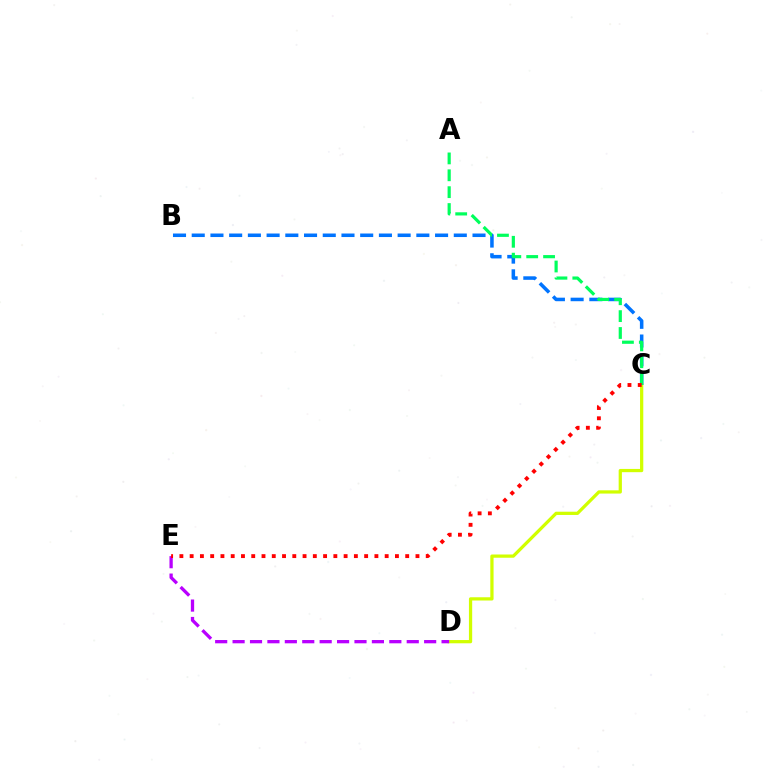{('B', 'C'): [{'color': '#0074ff', 'line_style': 'dashed', 'thickness': 2.54}], ('C', 'D'): [{'color': '#d1ff00', 'line_style': 'solid', 'thickness': 2.34}], ('D', 'E'): [{'color': '#b900ff', 'line_style': 'dashed', 'thickness': 2.37}], ('A', 'C'): [{'color': '#00ff5c', 'line_style': 'dashed', 'thickness': 2.29}], ('C', 'E'): [{'color': '#ff0000', 'line_style': 'dotted', 'thickness': 2.79}]}